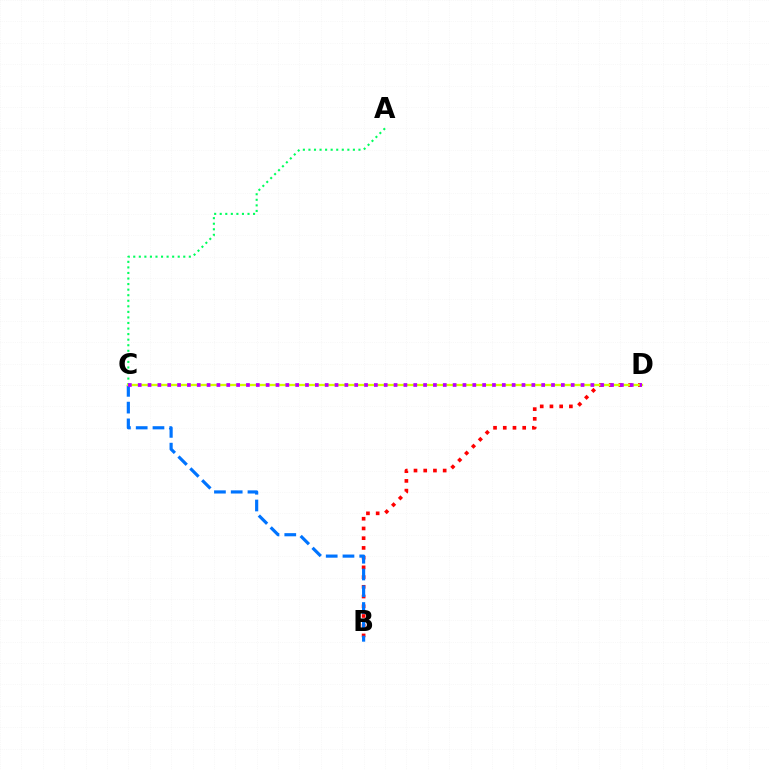{('A', 'C'): [{'color': '#00ff5c', 'line_style': 'dotted', 'thickness': 1.51}], ('B', 'D'): [{'color': '#ff0000', 'line_style': 'dotted', 'thickness': 2.64}], ('B', 'C'): [{'color': '#0074ff', 'line_style': 'dashed', 'thickness': 2.28}], ('C', 'D'): [{'color': '#d1ff00', 'line_style': 'solid', 'thickness': 1.65}, {'color': '#b900ff', 'line_style': 'dotted', 'thickness': 2.67}]}